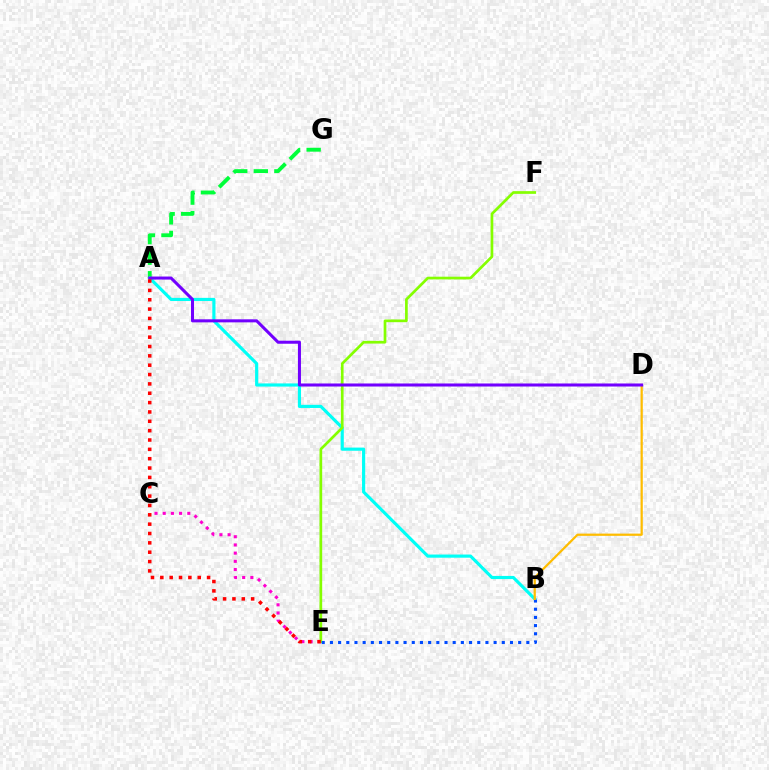{('C', 'E'): [{'color': '#ff00cf', 'line_style': 'dotted', 'thickness': 2.23}], ('A', 'G'): [{'color': '#00ff39', 'line_style': 'dashed', 'thickness': 2.79}], ('A', 'B'): [{'color': '#00fff6', 'line_style': 'solid', 'thickness': 2.27}], ('E', 'F'): [{'color': '#84ff00', 'line_style': 'solid', 'thickness': 1.94}], ('B', 'E'): [{'color': '#004bff', 'line_style': 'dotted', 'thickness': 2.22}], ('B', 'D'): [{'color': '#ffbd00', 'line_style': 'solid', 'thickness': 1.61}], ('A', 'D'): [{'color': '#7200ff', 'line_style': 'solid', 'thickness': 2.19}], ('A', 'E'): [{'color': '#ff0000', 'line_style': 'dotted', 'thickness': 2.54}]}